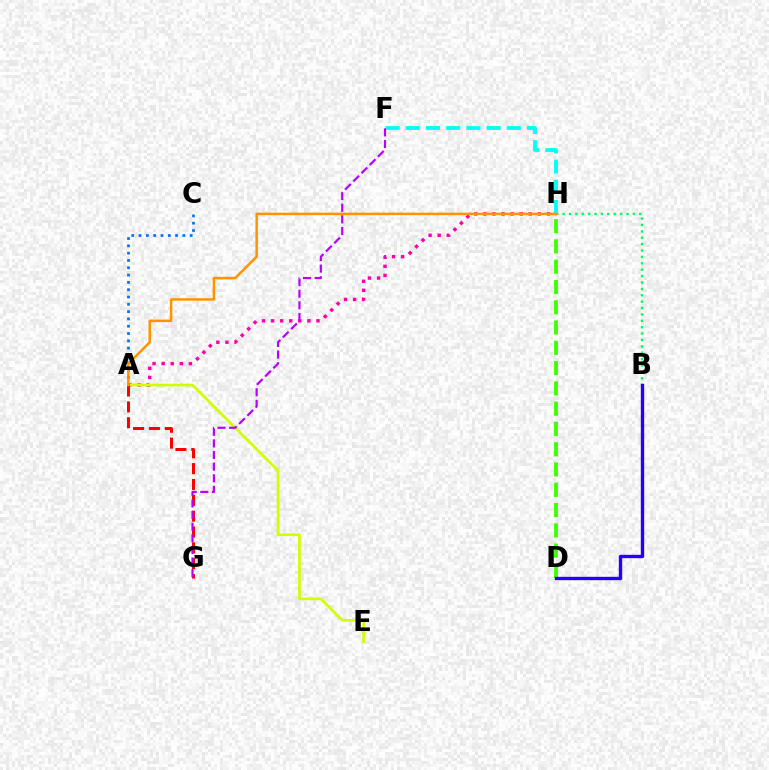{('B', 'H'): [{'color': '#00ff5c', 'line_style': 'dotted', 'thickness': 1.74}], ('D', 'H'): [{'color': '#3dff00', 'line_style': 'dashed', 'thickness': 2.76}], ('A', 'H'): [{'color': '#ff00ac', 'line_style': 'dotted', 'thickness': 2.47}, {'color': '#ff9400', 'line_style': 'solid', 'thickness': 1.81}], ('F', 'H'): [{'color': '#00fff6', 'line_style': 'dashed', 'thickness': 2.74}], ('A', 'E'): [{'color': '#d1ff00', 'line_style': 'solid', 'thickness': 1.95}], ('B', 'D'): [{'color': '#2500ff', 'line_style': 'solid', 'thickness': 2.42}], ('A', 'G'): [{'color': '#ff0000', 'line_style': 'dashed', 'thickness': 2.15}], ('F', 'G'): [{'color': '#b900ff', 'line_style': 'dashed', 'thickness': 1.58}], ('A', 'C'): [{'color': '#0074ff', 'line_style': 'dotted', 'thickness': 1.99}]}